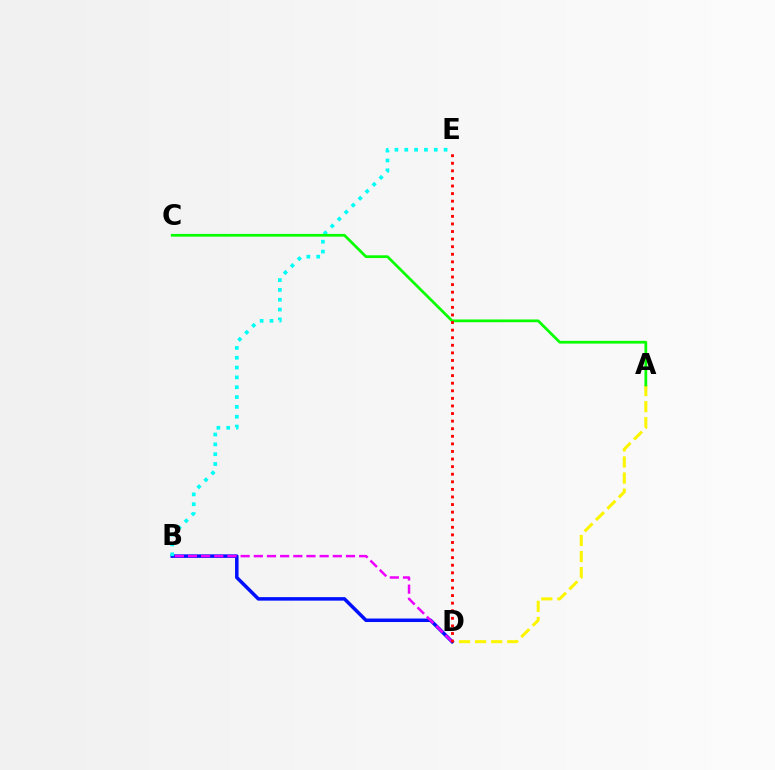{('A', 'D'): [{'color': '#fcf500', 'line_style': 'dashed', 'thickness': 2.18}], ('B', 'D'): [{'color': '#0010ff', 'line_style': 'solid', 'thickness': 2.52}, {'color': '#ee00ff', 'line_style': 'dashed', 'thickness': 1.79}], ('B', 'E'): [{'color': '#00fff6', 'line_style': 'dotted', 'thickness': 2.67}], ('A', 'C'): [{'color': '#08ff00', 'line_style': 'solid', 'thickness': 1.98}], ('D', 'E'): [{'color': '#ff0000', 'line_style': 'dotted', 'thickness': 2.06}]}